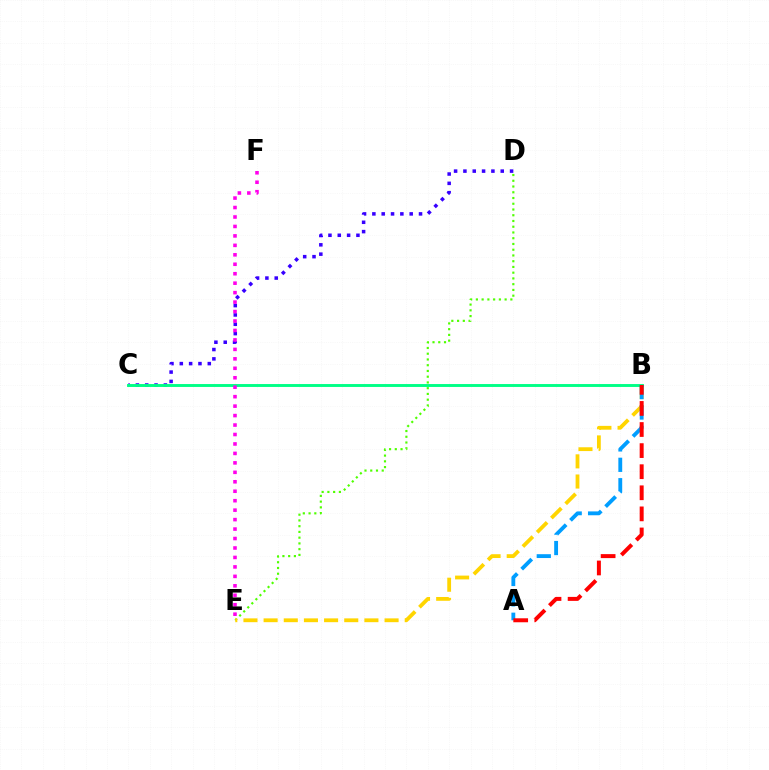{('D', 'E'): [{'color': '#4fff00', 'line_style': 'dotted', 'thickness': 1.56}], ('C', 'D'): [{'color': '#3700ff', 'line_style': 'dotted', 'thickness': 2.54}], ('B', 'E'): [{'color': '#ffd500', 'line_style': 'dashed', 'thickness': 2.74}], ('B', 'C'): [{'color': '#00ff86', 'line_style': 'solid', 'thickness': 2.09}], ('A', 'B'): [{'color': '#009eff', 'line_style': 'dashed', 'thickness': 2.77}, {'color': '#ff0000', 'line_style': 'dashed', 'thickness': 2.86}], ('E', 'F'): [{'color': '#ff00ed', 'line_style': 'dotted', 'thickness': 2.57}]}